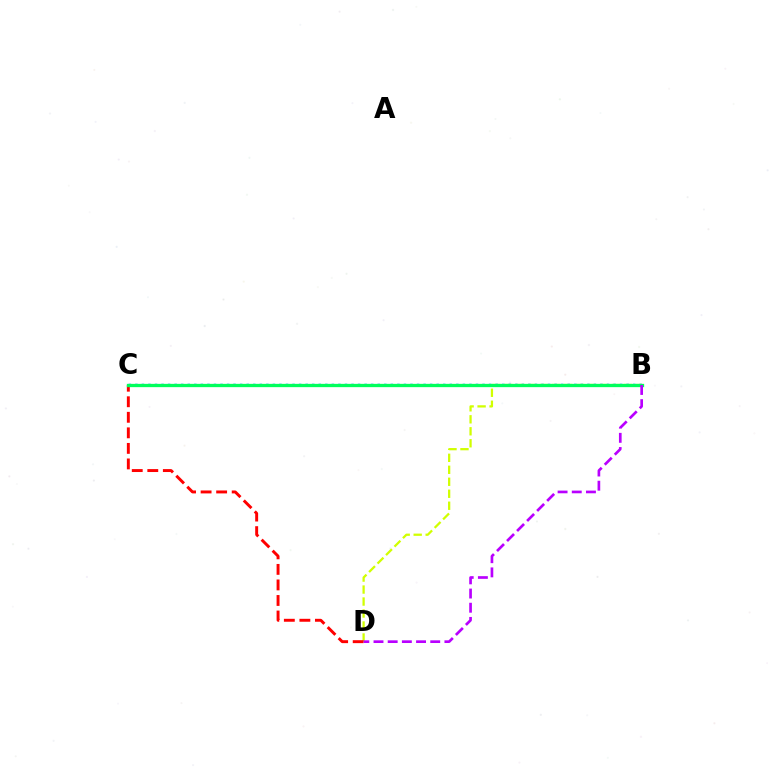{('B', 'D'): [{'color': '#d1ff00', 'line_style': 'dashed', 'thickness': 1.63}, {'color': '#b900ff', 'line_style': 'dashed', 'thickness': 1.93}], ('C', 'D'): [{'color': '#ff0000', 'line_style': 'dashed', 'thickness': 2.11}], ('B', 'C'): [{'color': '#0074ff', 'line_style': 'dotted', 'thickness': 1.78}, {'color': '#00ff5c', 'line_style': 'solid', 'thickness': 2.37}]}